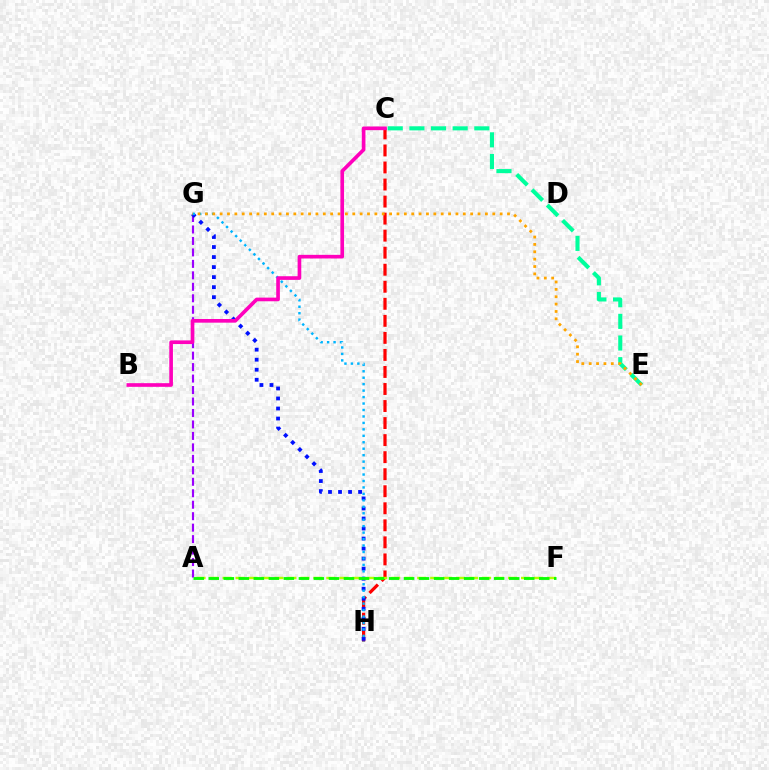{('C', 'H'): [{'color': '#ff0000', 'line_style': 'dashed', 'thickness': 2.31}], ('C', 'E'): [{'color': '#00ff9d', 'line_style': 'dashed', 'thickness': 2.94}], ('A', 'G'): [{'color': '#9b00ff', 'line_style': 'dashed', 'thickness': 1.56}], ('G', 'H'): [{'color': '#0010ff', 'line_style': 'dotted', 'thickness': 2.72}, {'color': '#00b5ff', 'line_style': 'dotted', 'thickness': 1.75}], ('A', 'F'): [{'color': '#b3ff00', 'line_style': 'dashed', 'thickness': 1.76}, {'color': '#08ff00', 'line_style': 'dashed', 'thickness': 2.04}], ('E', 'G'): [{'color': '#ffa500', 'line_style': 'dotted', 'thickness': 2.0}], ('B', 'C'): [{'color': '#ff00bd', 'line_style': 'solid', 'thickness': 2.63}]}